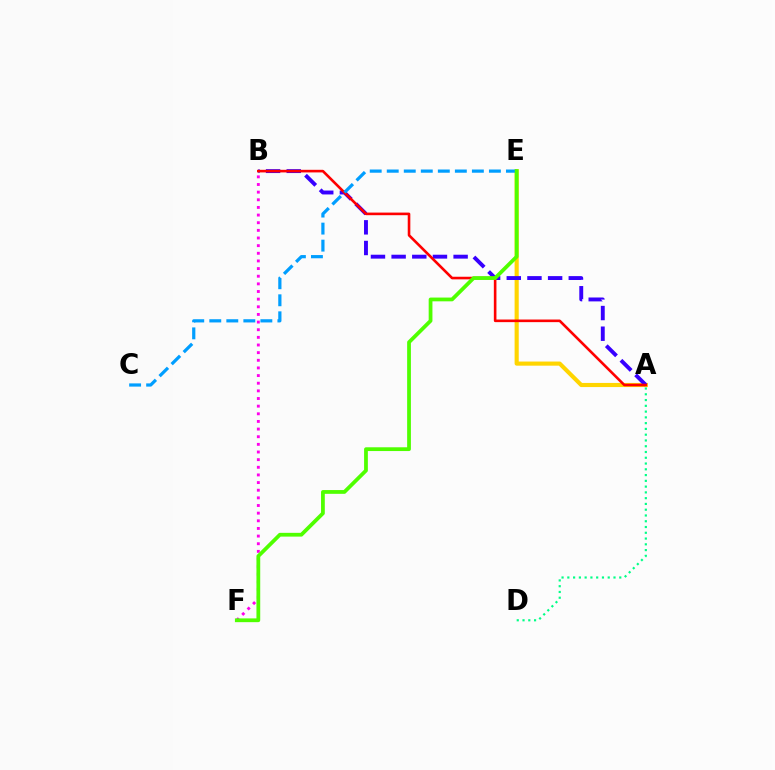{('A', 'D'): [{'color': '#00ff86', 'line_style': 'dotted', 'thickness': 1.57}], ('A', 'E'): [{'color': '#ffd500', 'line_style': 'solid', 'thickness': 2.97}], ('A', 'B'): [{'color': '#3700ff', 'line_style': 'dashed', 'thickness': 2.81}, {'color': '#ff0000', 'line_style': 'solid', 'thickness': 1.88}], ('C', 'E'): [{'color': '#009eff', 'line_style': 'dashed', 'thickness': 2.31}], ('B', 'F'): [{'color': '#ff00ed', 'line_style': 'dotted', 'thickness': 2.08}], ('E', 'F'): [{'color': '#4fff00', 'line_style': 'solid', 'thickness': 2.71}]}